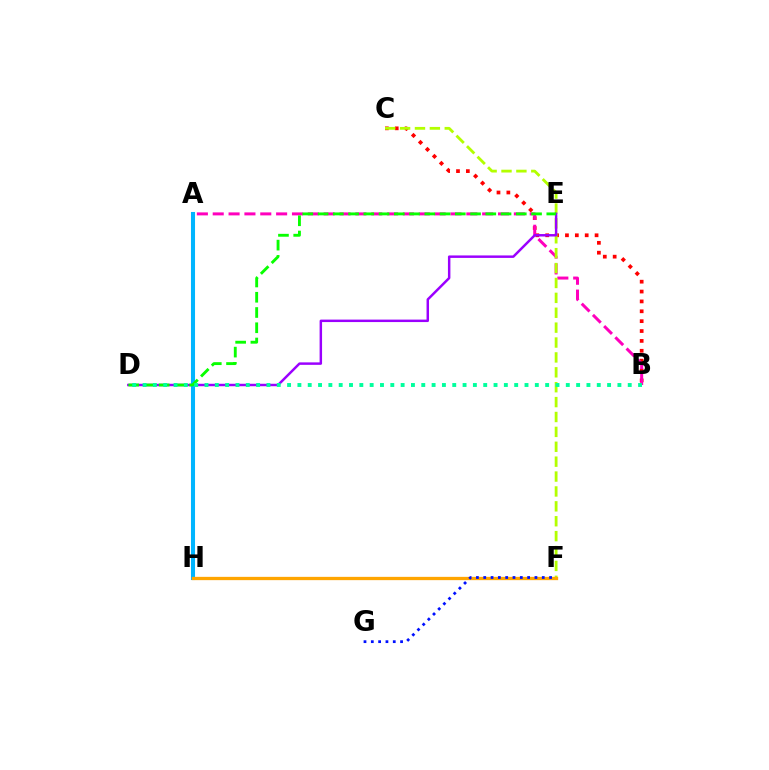{('B', 'C'): [{'color': '#ff0000', 'line_style': 'dotted', 'thickness': 2.68}], ('A', 'B'): [{'color': '#ff00bd', 'line_style': 'dashed', 'thickness': 2.15}], ('C', 'F'): [{'color': '#b3ff00', 'line_style': 'dashed', 'thickness': 2.02}], ('D', 'E'): [{'color': '#9b00ff', 'line_style': 'solid', 'thickness': 1.78}, {'color': '#08ff00', 'line_style': 'dashed', 'thickness': 2.07}], ('A', 'H'): [{'color': '#00b5ff', 'line_style': 'solid', 'thickness': 2.93}], ('F', 'H'): [{'color': '#ffa500', 'line_style': 'solid', 'thickness': 2.37}], ('F', 'G'): [{'color': '#0010ff', 'line_style': 'dotted', 'thickness': 1.99}], ('B', 'D'): [{'color': '#00ff9d', 'line_style': 'dotted', 'thickness': 2.8}]}